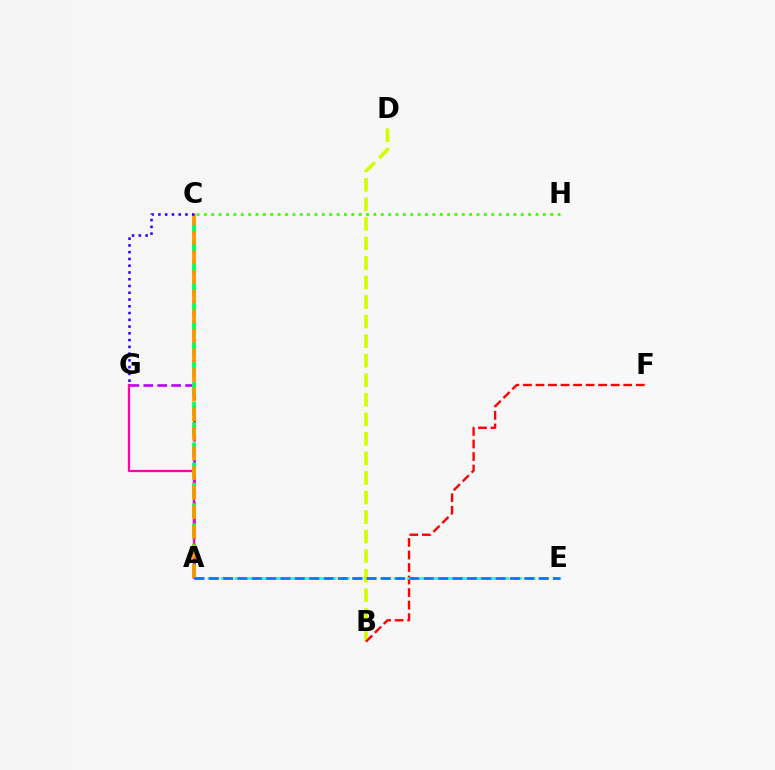{('B', 'D'): [{'color': '#d1ff00', 'line_style': 'dashed', 'thickness': 2.65}], ('C', 'H'): [{'color': '#3dff00', 'line_style': 'dotted', 'thickness': 2.0}], ('A', 'G'): [{'color': '#b900ff', 'line_style': 'dashed', 'thickness': 1.89}, {'color': '#ff00ac', 'line_style': 'solid', 'thickness': 1.63}], ('B', 'F'): [{'color': '#ff0000', 'line_style': 'dashed', 'thickness': 1.7}], ('A', 'C'): [{'color': '#00ff5c', 'line_style': 'dashed', 'thickness': 2.75}, {'color': '#ff9400', 'line_style': 'dashed', 'thickness': 2.66}], ('A', 'E'): [{'color': '#00fff6', 'line_style': 'dashed', 'thickness': 1.8}, {'color': '#0074ff', 'line_style': 'dashed', 'thickness': 1.95}], ('C', 'G'): [{'color': '#2500ff', 'line_style': 'dotted', 'thickness': 1.84}]}